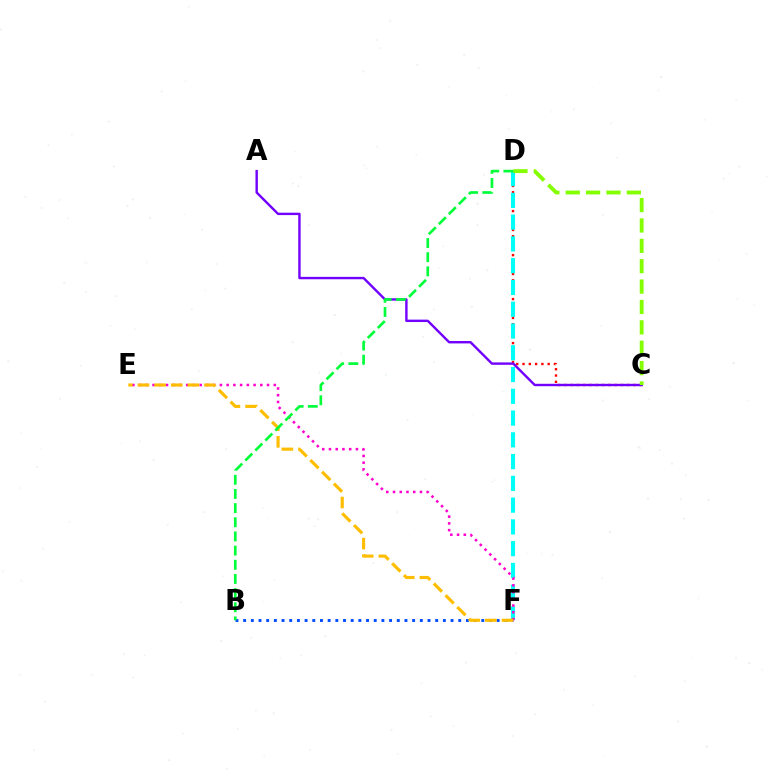{('C', 'D'): [{'color': '#ff0000', 'line_style': 'dotted', 'thickness': 1.71}, {'color': '#84ff00', 'line_style': 'dashed', 'thickness': 2.77}], ('B', 'F'): [{'color': '#004bff', 'line_style': 'dotted', 'thickness': 2.09}], ('D', 'F'): [{'color': '#00fff6', 'line_style': 'dashed', 'thickness': 2.96}], ('A', 'C'): [{'color': '#7200ff', 'line_style': 'solid', 'thickness': 1.73}], ('E', 'F'): [{'color': '#ff00cf', 'line_style': 'dotted', 'thickness': 1.83}, {'color': '#ffbd00', 'line_style': 'dashed', 'thickness': 2.26}], ('B', 'D'): [{'color': '#00ff39', 'line_style': 'dashed', 'thickness': 1.92}]}